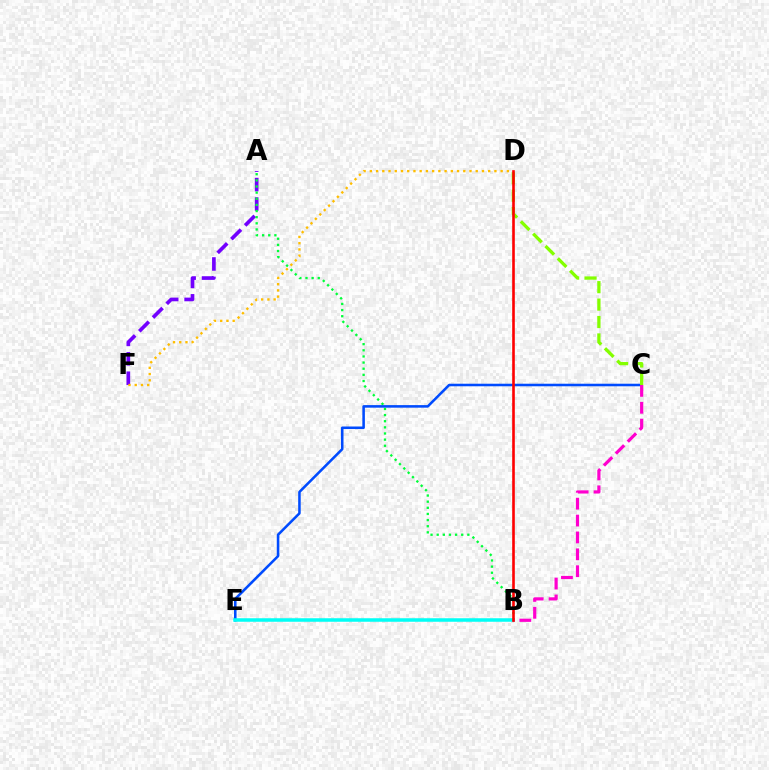{('A', 'F'): [{'color': '#7200ff', 'line_style': 'dashed', 'thickness': 2.64}], ('A', 'B'): [{'color': '#00ff39', 'line_style': 'dotted', 'thickness': 1.67}], ('C', 'E'): [{'color': '#004bff', 'line_style': 'solid', 'thickness': 1.84}], ('D', 'F'): [{'color': '#ffbd00', 'line_style': 'dotted', 'thickness': 1.69}], ('C', 'D'): [{'color': '#84ff00', 'line_style': 'dashed', 'thickness': 2.37}], ('B', 'E'): [{'color': '#00fff6', 'line_style': 'solid', 'thickness': 2.53}], ('B', 'C'): [{'color': '#ff00cf', 'line_style': 'dashed', 'thickness': 2.29}], ('B', 'D'): [{'color': '#ff0000', 'line_style': 'solid', 'thickness': 1.88}]}